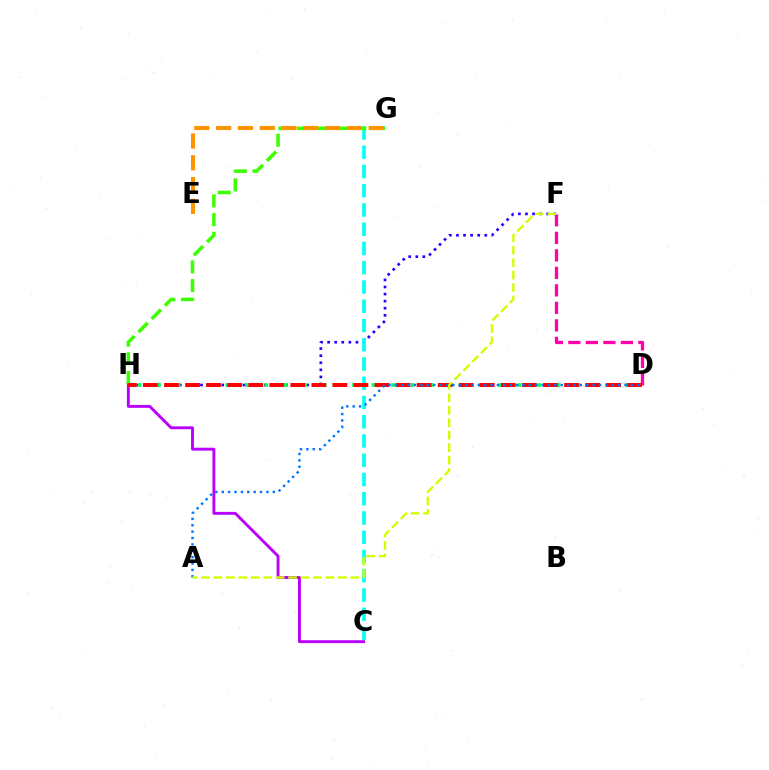{('F', 'H'): [{'color': '#2500ff', 'line_style': 'dotted', 'thickness': 1.92}], ('C', 'G'): [{'color': '#00fff6', 'line_style': 'dashed', 'thickness': 2.62}], ('D', 'H'): [{'color': '#00ff5c', 'line_style': 'dotted', 'thickness': 2.65}, {'color': '#ff0000', 'line_style': 'dashed', 'thickness': 2.86}], ('G', 'H'): [{'color': '#3dff00', 'line_style': 'dashed', 'thickness': 2.54}], ('D', 'F'): [{'color': '#ff00ac', 'line_style': 'dashed', 'thickness': 2.38}], ('C', 'H'): [{'color': '#b900ff', 'line_style': 'solid', 'thickness': 2.09}], ('A', 'D'): [{'color': '#0074ff', 'line_style': 'dotted', 'thickness': 1.73}], ('A', 'F'): [{'color': '#d1ff00', 'line_style': 'dashed', 'thickness': 1.69}], ('E', 'G'): [{'color': '#ff9400', 'line_style': 'dashed', 'thickness': 2.96}]}